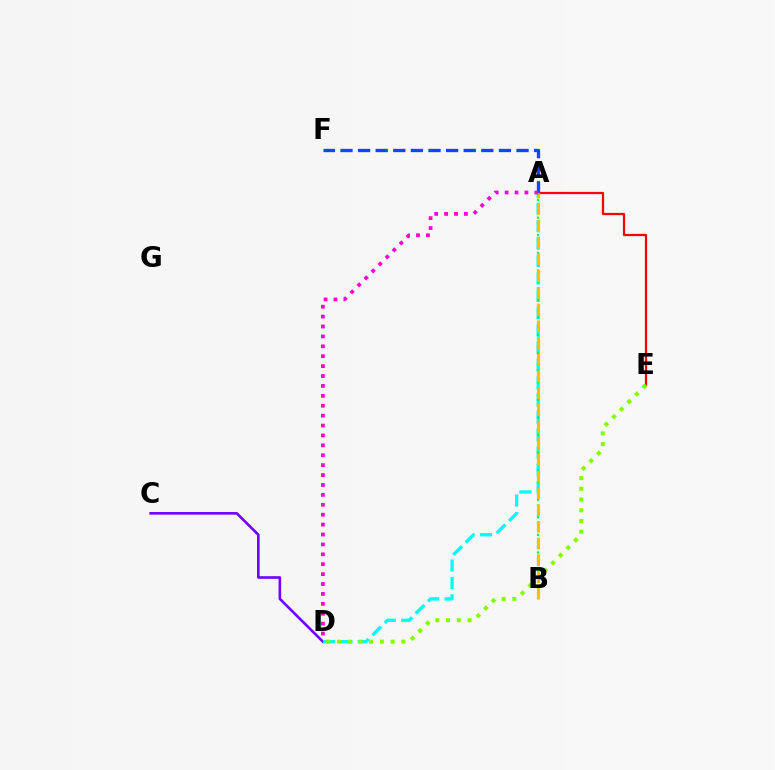{('C', 'D'): [{'color': '#7200ff', 'line_style': 'solid', 'thickness': 1.89}], ('A', 'E'): [{'color': '#ff0000', 'line_style': 'solid', 'thickness': 1.62}], ('A', 'D'): [{'color': '#00fff6', 'line_style': 'dashed', 'thickness': 2.36}, {'color': '#ff00cf', 'line_style': 'dotted', 'thickness': 2.69}], ('A', 'F'): [{'color': '#004bff', 'line_style': 'dashed', 'thickness': 2.39}], ('A', 'B'): [{'color': '#00ff39', 'line_style': 'dotted', 'thickness': 1.6}, {'color': '#ffbd00', 'line_style': 'dashed', 'thickness': 2.27}], ('D', 'E'): [{'color': '#84ff00', 'line_style': 'dotted', 'thickness': 2.91}]}